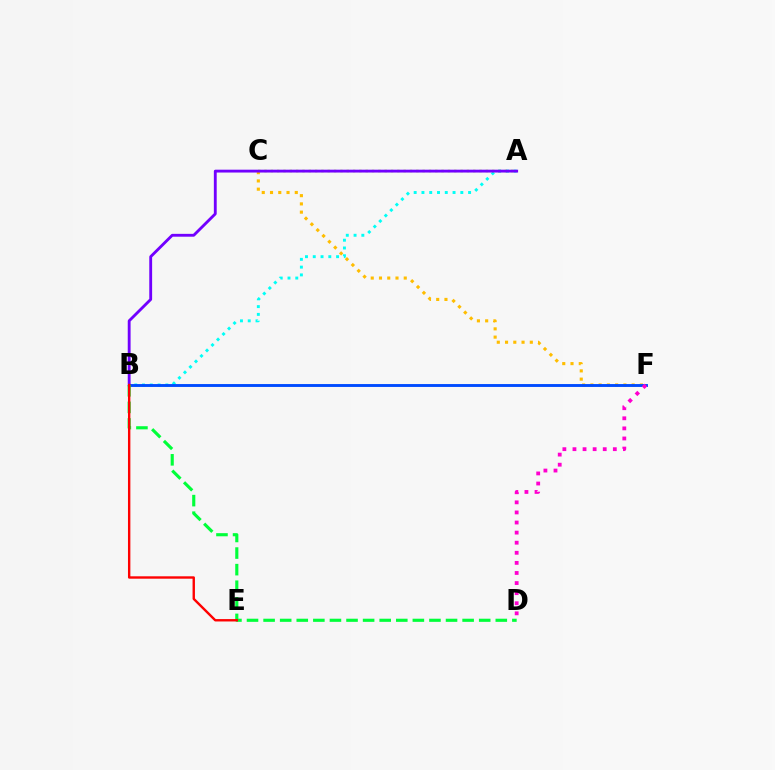{('A', 'B'): [{'color': '#00fff6', 'line_style': 'dotted', 'thickness': 2.11}, {'color': '#7200ff', 'line_style': 'solid', 'thickness': 2.05}], ('C', 'F'): [{'color': '#ffbd00', 'line_style': 'dotted', 'thickness': 2.24}], ('A', 'C'): [{'color': '#84ff00', 'line_style': 'dotted', 'thickness': 1.72}], ('B', 'F'): [{'color': '#004bff', 'line_style': 'solid', 'thickness': 2.08}], ('B', 'D'): [{'color': '#00ff39', 'line_style': 'dashed', 'thickness': 2.25}], ('D', 'F'): [{'color': '#ff00cf', 'line_style': 'dotted', 'thickness': 2.74}], ('B', 'E'): [{'color': '#ff0000', 'line_style': 'solid', 'thickness': 1.72}]}